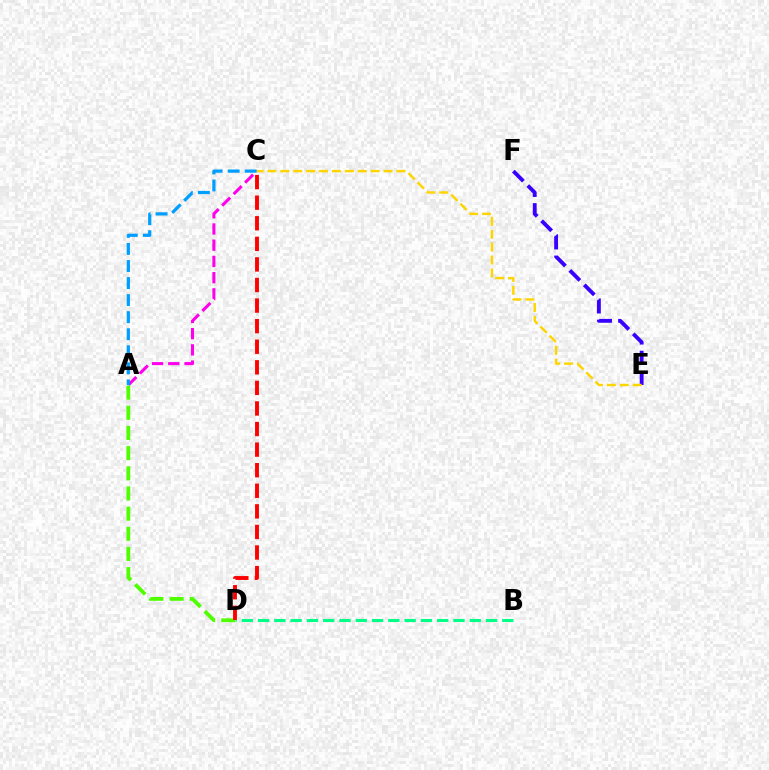{('B', 'D'): [{'color': '#00ff86', 'line_style': 'dashed', 'thickness': 2.21}], ('E', 'F'): [{'color': '#3700ff', 'line_style': 'dashed', 'thickness': 2.78}], ('C', 'E'): [{'color': '#ffd500', 'line_style': 'dashed', 'thickness': 1.75}], ('A', 'C'): [{'color': '#ff00ed', 'line_style': 'dashed', 'thickness': 2.2}, {'color': '#009eff', 'line_style': 'dashed', 'thickness': 2.32}], ('A', 'D'): [{'color': '#4fff00', 'line_style': 'dashed', 'thickness': 2.74}], ('C', 'D'): [{'color': '#ff0000', 'line_style': 'dashed', 'thickness': 2.8}]}